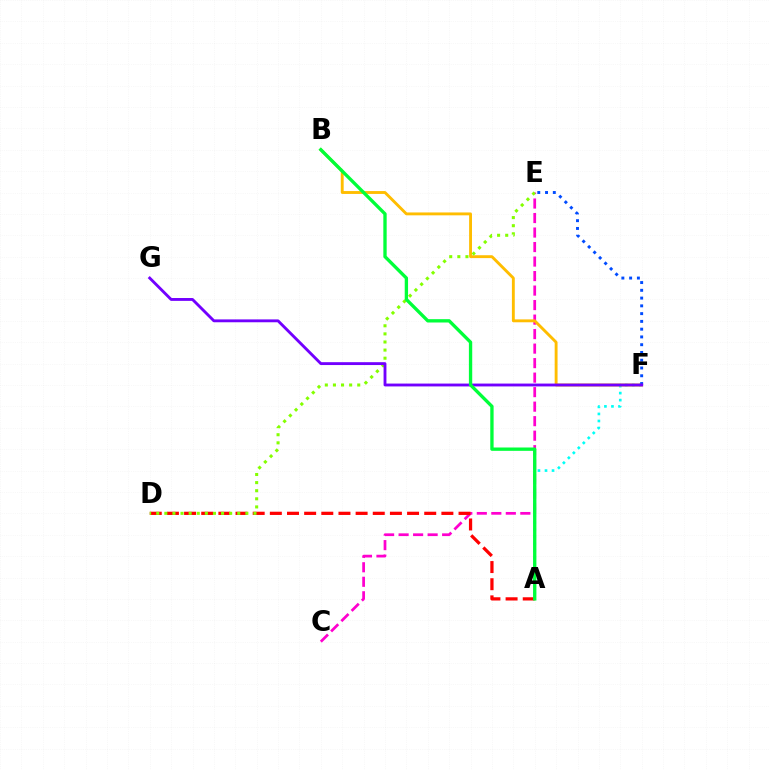{('A', 'F'): [{'color': '#00fff6', 'line_style': 'dotted', 'thickness': 1.91}], ('C', 'E'): [{'color': '#ff00cf', 'line_style': 'dashed', 'thickness': 1.97}], ('A', 'D'): [{'color': '#ff0000', 'line_style': 'dashed', 'thickness': 2.33}], ('B', 'F'): [{'color': '#ffbd00', 'line_style': 'solid', 'thickness': 2.07}], ('D', 'E'): [{'color': '#84ff00', 'line_style': 'dotted', 'thickness': 2.2}], ('E', 'F'): [{'color': '#004bff', 'line_style': 'dotted', 'thickness': 2.11}], ('F', 'G'): [{'color': '#7200ff', 'line_style': 'solid', 'thickness': 2.06}], ('A', 'B'): [{'color': '#00ff39', 'line_style': 'solid', 'thickness': 2.4}]}